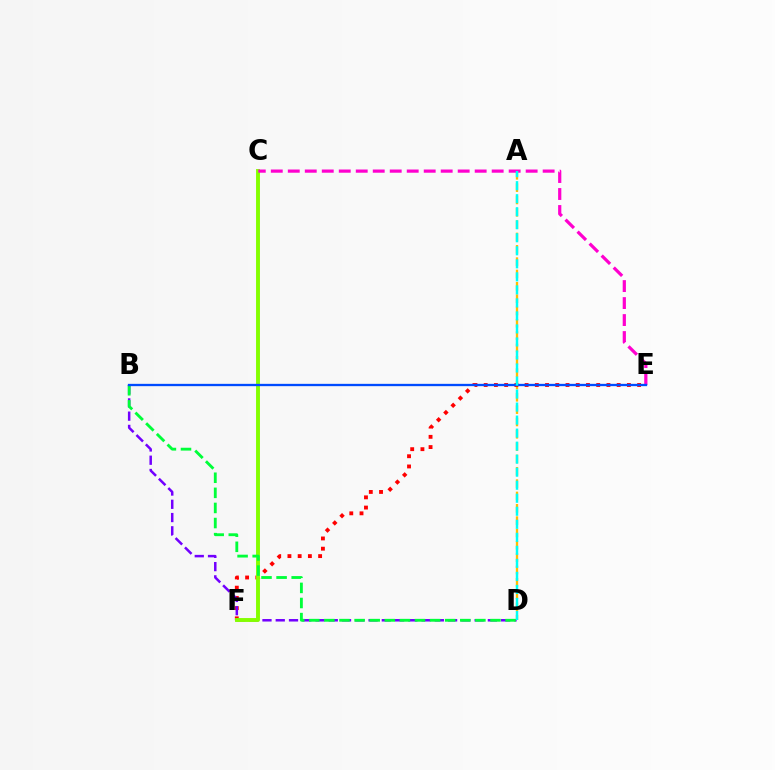{('A', 'D'): [{'color': '#ffbd00', 'line_style': 'dashed', 'thickness': 1.68}, {'color': '#00fff6', 'line_style': 'dashed', 'thickness': 1.77}], ('E', 'F'): [{'color': '#ff0000', 'line_style': 'dotted', 'thickness': 2.78}], ('B', 'D'): [{'color': '#7200ff', 'line_style': 'dashed', 'thickness': 1.8}, {'color': '#00ff39', 'line_style': 'dashed', 'thickness': 2.05}], ('C', 'F'): [{'color': '#84ff00', 'line_style': 'solid', 'thickness': 2.81}], ('C', 'E'): [{'color': '#ff00cf', 'line_style': 'dashed', 'thickness': 2.31}], ('B', 'E'): [{'color': '#004bff', 'line_style': 'solid', 'thickness': 1.66}]}